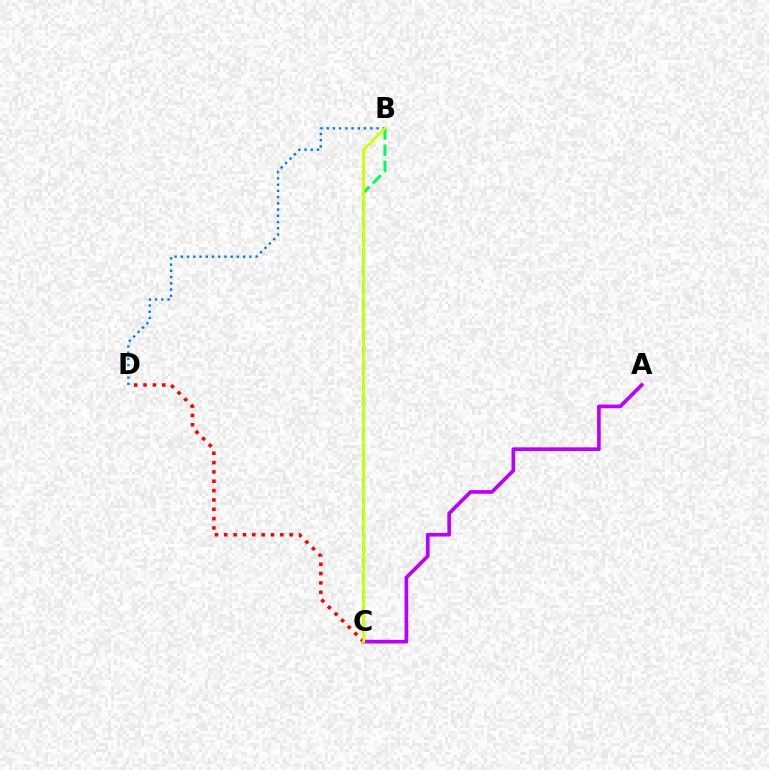{('A', 'C'): [{'color': '#b900ff', 'line_style': 'solid', 'thickness': 2.62}], ('B', 'C'): [{'color': '#00ff5c', 'line_style': 'dashed', 'thickness': 2.2}, {'color': '#d1ff00', 'line_style': 'solid', 'thickness': 2.01}], ('C', 'D'): [{'color': '#ff0000', 'line_style': 'dotted', 'thickness': 2.54}], ('B', 'D'): [{'color': '#0074ff', 'line_style': 'dotted', 'thickness': 1.69}]}